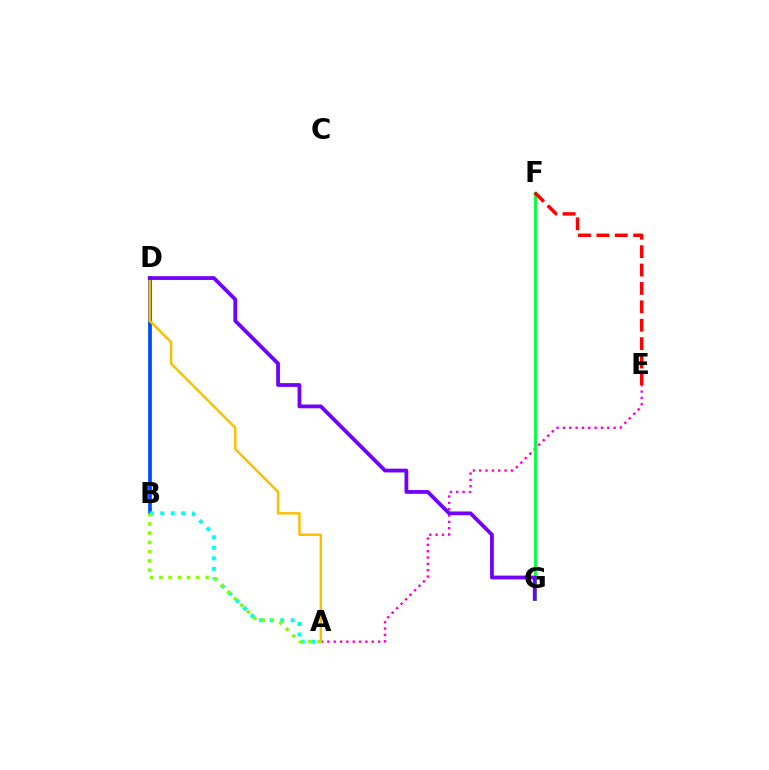{('A', 'E'): [{'color': '#ff00cf', 'line_style': 'dotted', 'thickness': 1.72}], ('B', 'D'): [{'color': '#004bff', 'line_style': 'solid', 'thickness': 2.68}], ('A', 'B'): [{'color': '#00fff6', 'line_style': 'dotted', 'thickness': 2.86}, {'color': '#84ff00', 'line_style': 'dotted', 'thickness': 2.51}], ('F', 'G'): [{'color': '#00ff39', 'line_style': 'solid', 'thickness': 2.04}], ('A', 'D'): [{'color': '#ffbd00', 'line_style': 'solid', 'thickness': 1.75}], ('D', 'G'): [{'color': '#7200ff', 'line_style': 'solid', 'thickness': 2.72}], ('E', 'F'): [{'color': '#ff0000', 'line_style': 'dashed', 'thickness': 2.5}]}